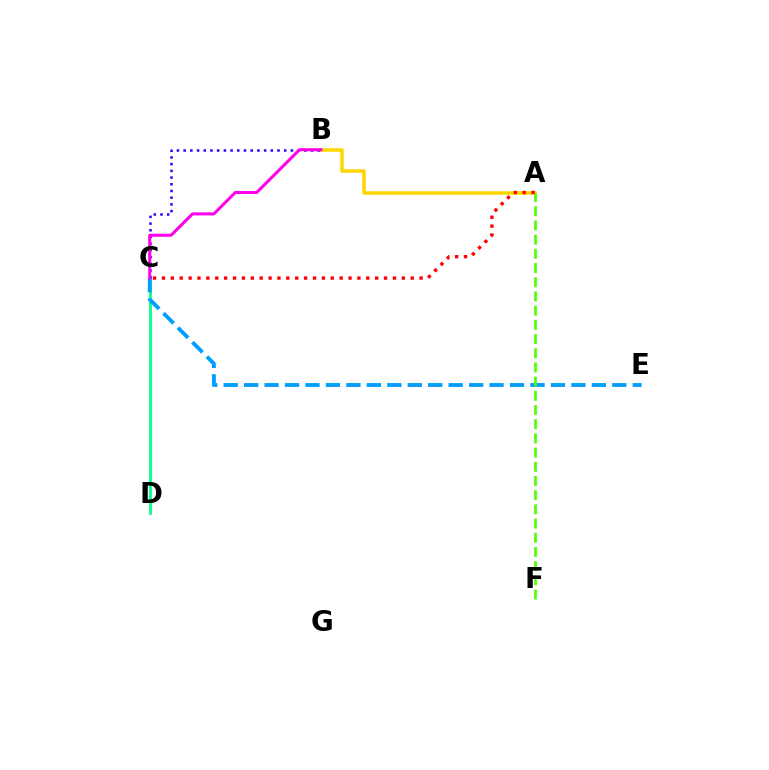{('C', 'D'): [{'color': '#00ff86', 'line_style': 'solid', 'thickness': 1.97}], ('A', 'B'): [{'color': '#ffd500', 'line_style': 'solid', 'thickness': 2.53}], ('C', 'E'): [{'color': '#009eff', 'line_style': 'dashed', 'thickness': 2.78}], ('B', 'C'): [{'color': '#3700ff', 'line_style': 'dotted', 'thickness': 1.82}, {'color': '#ff00ed', 'line_style': 'solid', 'thickness': 2.18}], ('A', 'C'): [{'color': '#ff0000', 'line_style': 'dotted', 'thickness': 2.41}], ('A', 'F'): [{'color': '#4fff00', 'line_style': 'dashed', 'thickness': 1.93}]}